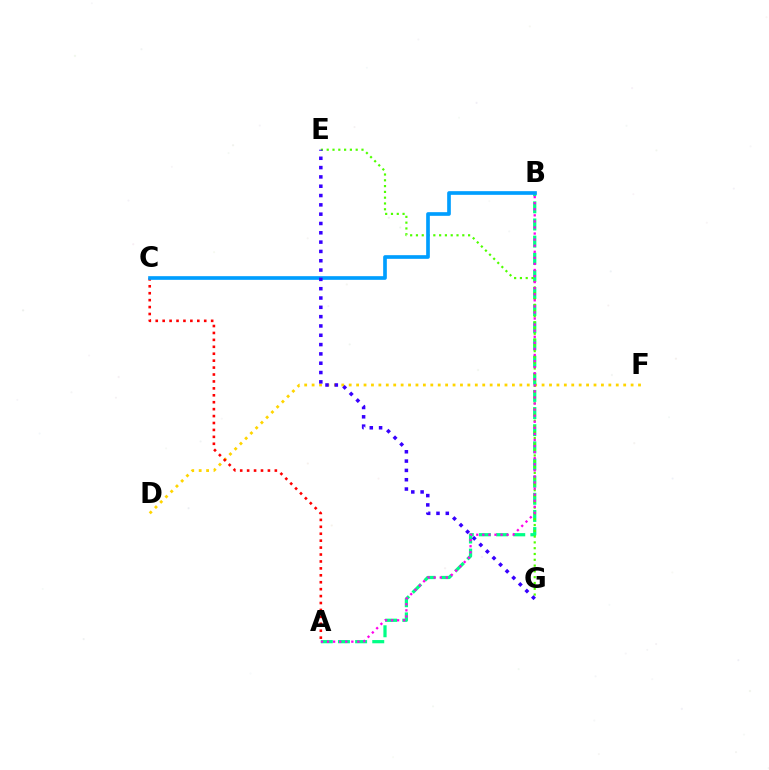{('D', 'F'): [{'color': '#ffd500', 'line_style': 'dotted', 'thickness': 2.02}], ('A', 'B'): [{'color': '#00ff86', 'line_style': 'dashed', 'thickness': 2.33}, {'color': '#ff00ed', 'line_style': 'dotted', 'thickness': 1.65}], ('E', 'G'): [{'color': '#4fff00', 'line_style': 'dotted', 'thickness': 1.57}, {'color': '#3700ff', 'line_style': 'dotted', 'thickness': 2.53}], ('A', 'C'): [{'color': '#ff0000', 'line_style': 'dotted', 'thickness': 1.88}], ('B', 'C'): [{'color': '#009eff', 'line_style': 'solid', 'thickness': 2.64}]}